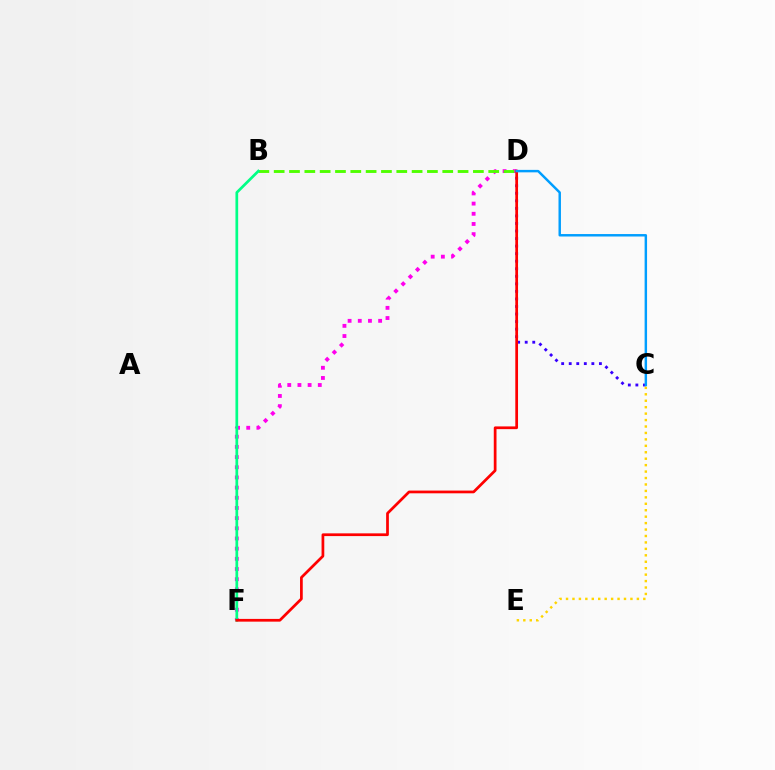{('C', 'D'): [{'color': '#3700ff', 'line_style': 'dotted', 'thickness': 2.05}, {'color': '#009eff', 'line_style': 'solid', 'thickness': 1.77}], ('D', 'F'): [{'color': '#ff00ed', 'line_style': 'dotted', 'thickness': 2.76}, {'color': '#ff0000', 'line_style': 'solid', 'thickness': 1.97}], ('B', 'D'): [{'color': '#4fff00', 'line_style': 'dashed', 'thickness': 2.08}], ('C', 'E'): [{'color': '#ffd500', 'line_style': 'dotted', 'thickness': 1.75}], ('B', 'F'): [{'color': '#00ff86', 'line_style': 'solid', 'thickness': 1.95}]}